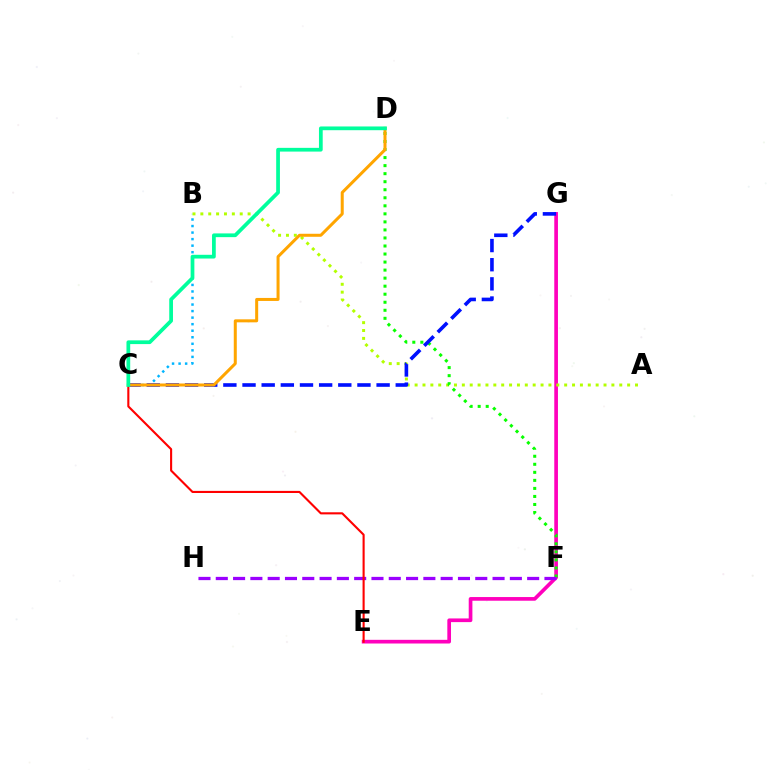{('B', 'C'): [{'color': '#00b5ff', 'line_style': 'dotted', 'thickness': 1.78}], ('E', 'G'): [{'color': '#ff00bd', 'line_style': 'solid', 'thickness': 2.65}], ('A', 'B'): [{'color': '#b3ff00', 'line_style': 'dotted', 'thickness': 2.14}], ('D', 'F'): [{'color': '#08ff00', 'line_style': 'dotted', 'thickness': 2.18}], ('C', 'G'): [{'color': '#0010ff', 'line_style': 'dashed', 'thickness': 2.6}], ('F', 'H'): [{'color': '#9b00ff', 'line_style': 'dashed', 'thickness': 2.35}], ('C', 'D'): [{'color': '#ffa500', 'line_style': 'solid', 'thickness': 2.17}, {'color': '#00ff9d', 'line_style': 'solid', 'thickness': 2.69}], ('C', 'E'): [{'color': '#ff0000', 'line_style': 'solid', 'thickness': 1.52}]}